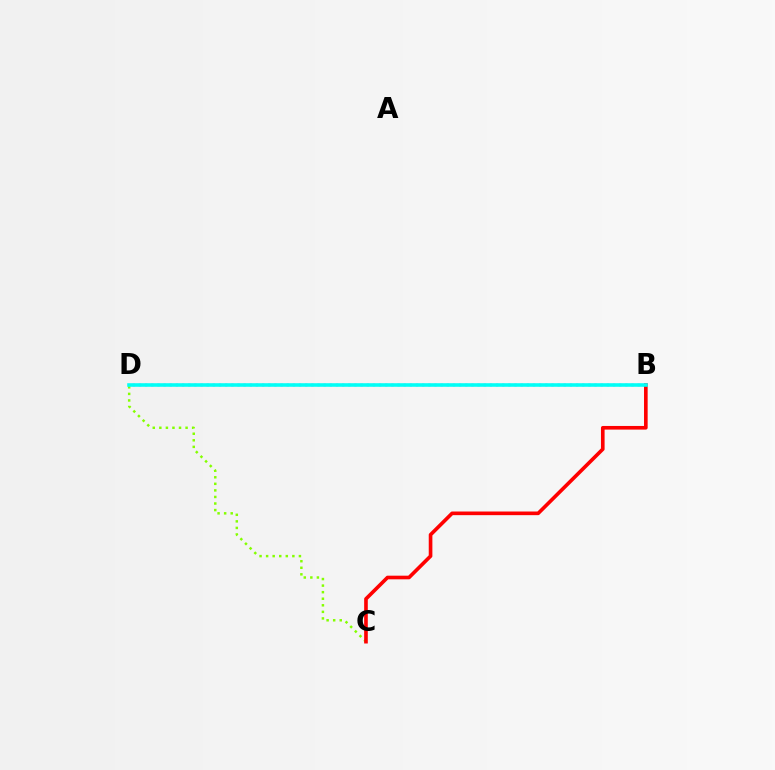{('C', 'D'): [{'color': '#84ff00', 'line_style': 'dotted', 'thickness': 1.78}], ('B', 'C'): [{'color': '#ff0000', 'line_style': 'solid', 'thickness': 2.62}], ('B', 'D'): [{'color': '#7200ff', 'line_style': 'dotted', 'thickness': 1.67}, {'color': '#00fff6', 'line_style': 'solid', 'thickness': 2.57}]}